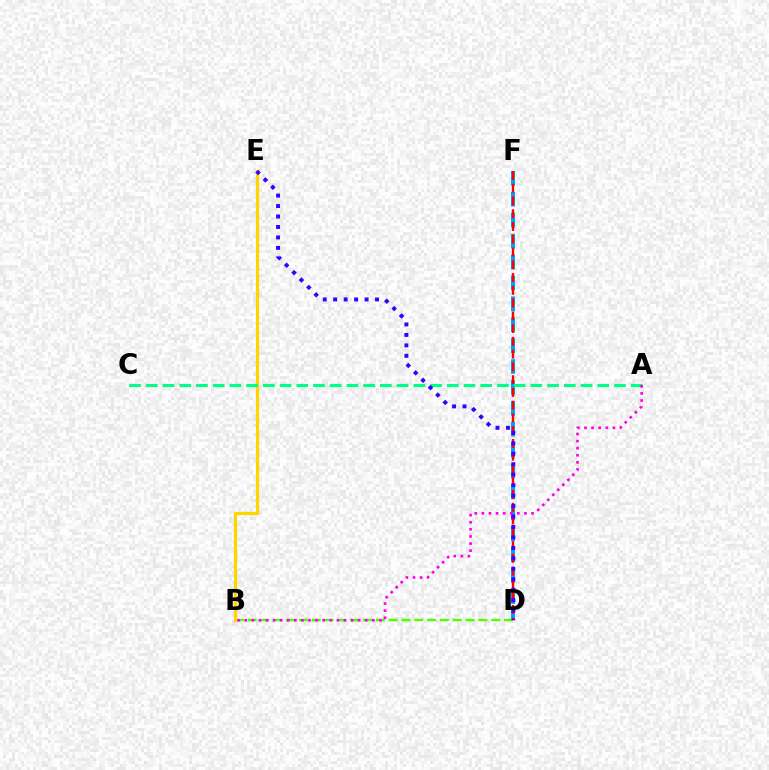{('D', 'F'): [{'color': '#009eff', 'line_style': 'dashed', 'thickness': 2.84}, {'color': '#ff0000', 'line_style': 'dashed', 'thickness': 1.73}], ('B', 'D'): [{'color': '#4fff00', 'line_style': 'dashed', 'thickness': 1.74}], ('B', 'E'): [{'color': '#ffd500', 'line_style': 'solid', 'thickness': 2.28}], ('A', 'C'): [{'color': '#00ff86', 'line_style': 'dashed', 'thickness': 2.27}], ('D', 'E'): [{'color': '#3700ff', 'line_style': 'dotted', 'thickness': 2.84}], ('A', 'B'): [{'color': '#ff00ed', 'line_style': 'dotted', 'thickness': 1.93}]}